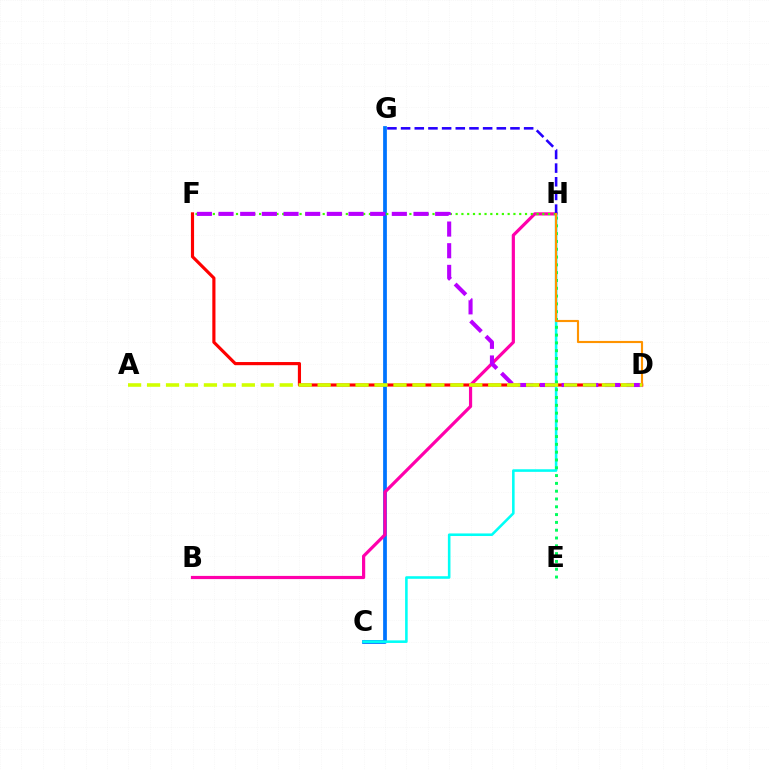{('D', 'F'): [{'color': '#ff0000', 'line_style': 'solid', 'thickness': 2.27}, {'color': '#b900ff', 'line_style': 'dashed', 'thickness': 2.94}], ('C', 'G'): [{'color': '#0074ff', 'line_style': 'solid', 'thickness': 2.7}], ('B', 'H'): [{'color': '#ff00ac', 'line_style': 'solid', 'thickness': 2.3}], ('C', 'H'): [{'color': '#00fff6', 'line_style': 'solid', 'thickness': 1.86}], ('E', 'H'): [{'color': '#00ff5c', 'line_style': 'dotted', 'thickness': 2.12}], ('F', 'H'): [{'color': '#3dff00', 'line_style': 'dotted', 'thickness': 1.57}], ('G', 'H'): [{'color': '#2500ff', 'line_style': 'dashed', 'thickness': 1.86}], ('D', 'H'): [{'color': '#ff9400', 'line_style': 'solid', 'thickness': 1.54}], ('A', 'D'): [{'color': '#d1ff00', 'line_style': 'dashed', 'thickness': 2.57}]}